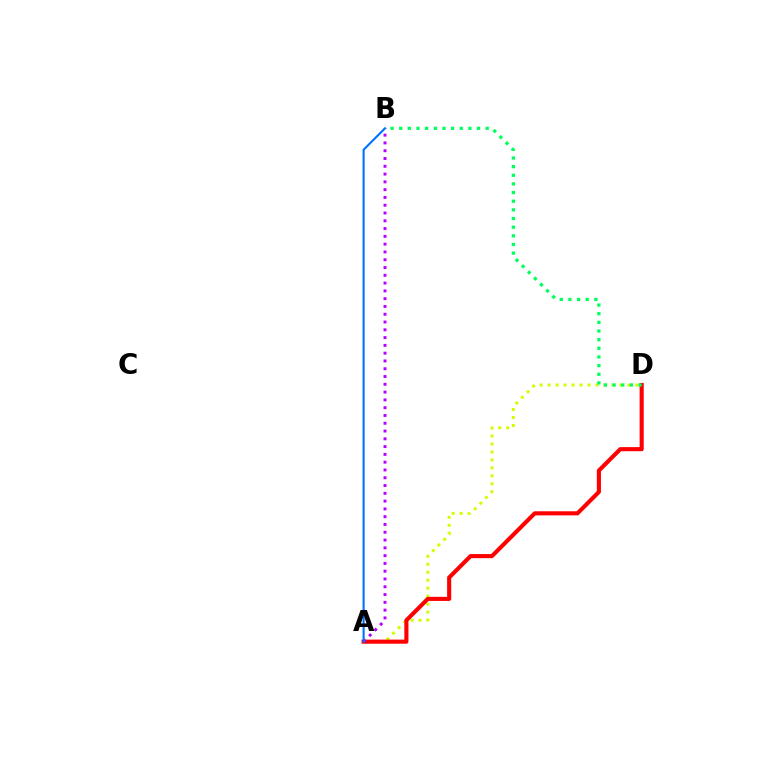{('A', 'D'): [{'color': '#d1ff00', 'line_style': 'dotted', 'thickness': 2.17}, {'color': '#ff0000', 'line_style': 'solid', 'thickness': 2.95}], ('B', 'D'): [{'color': '#00ff5c', 'line_style': 'dotted', 'thickness': 2.35}], ('A', 'B'): [{'color': '#b900ff', 'line_style': 'dotted', 'thickness': 2.12}, {'color': '#0074ff', 'line_style': 'solid', 'thickness': 1.53}]}